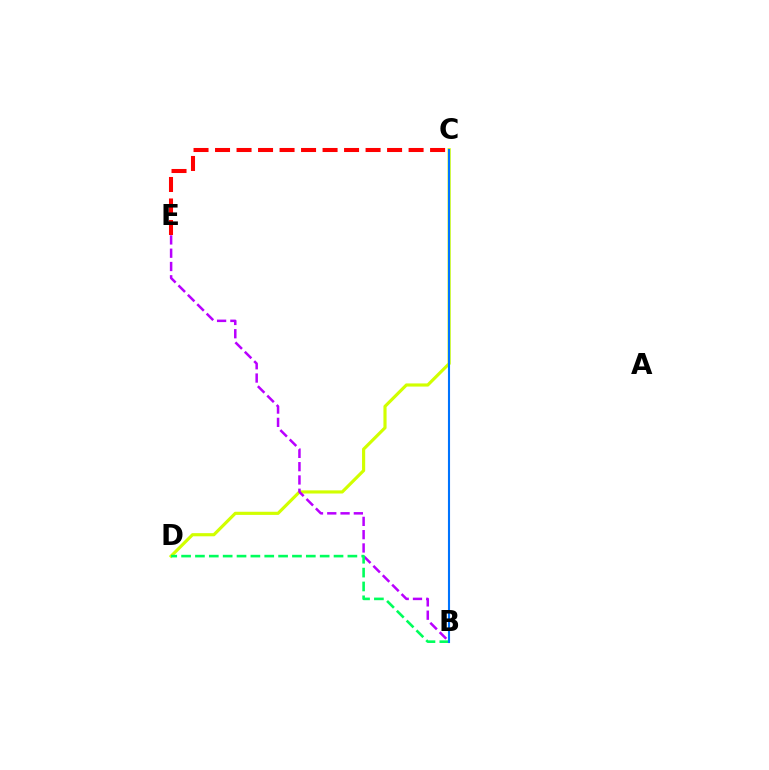{('C', 'E'): [{'color': '#ff0000', 'line_style': 'dashed', 'thickness': 2.92}], ('C', 'D'): [{'color': '#d1ff00', 'line_style': 'solid', 'thickness': 2.27}], ('B', 'E'): [{'color': '#b900ff', 'line_style': 'dashed', 'thickness': 1.81}], ('B', 'D'): [{'color': '#00ff5c', 'line_style': 'dashed', 'thickness': 1.88}], ('B', 'C'): [{'color': '#0074ff', 'line_style': 'solid', 'thickness': 1.51}]}